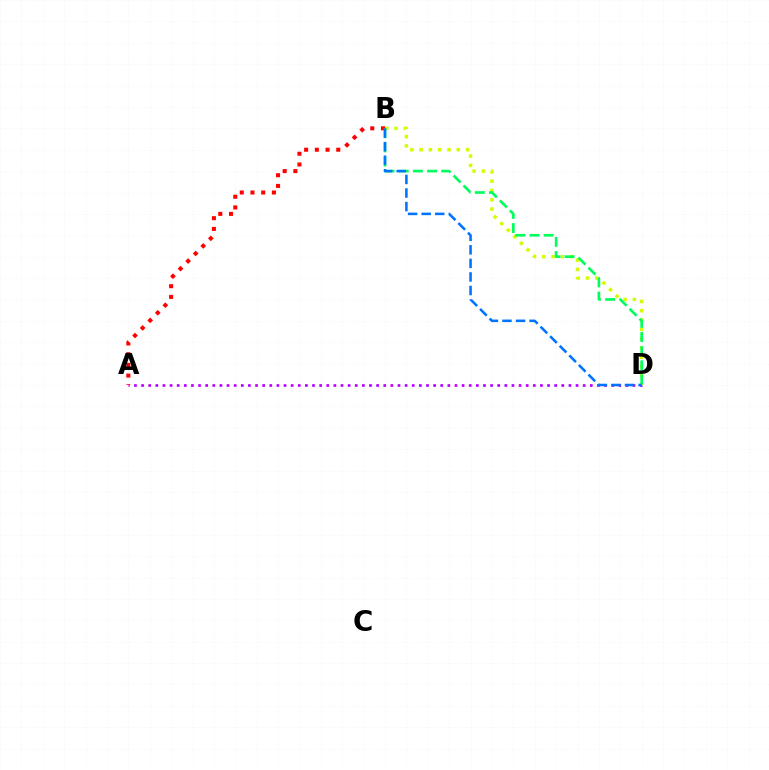{('A', 'D'): [{'color': '#b900ff', 'line_style': 'dotted', 'thickness': 1.94}], ('A', 'B'): [{'color': '#ff0000', 'line_style': 'dotted', 'thickness': 2.91}], ('B', 'D'): [{'color': '#d1ff00', 'line_style': 'dotted', 'thickness': 2.53}, {'color': '#00ff5c', 'line_style': 'dashed', 'thickness': 1.92}, {'color': '#0074ff', 'line_style': 'dashed', 'thickness': 1.84}]}